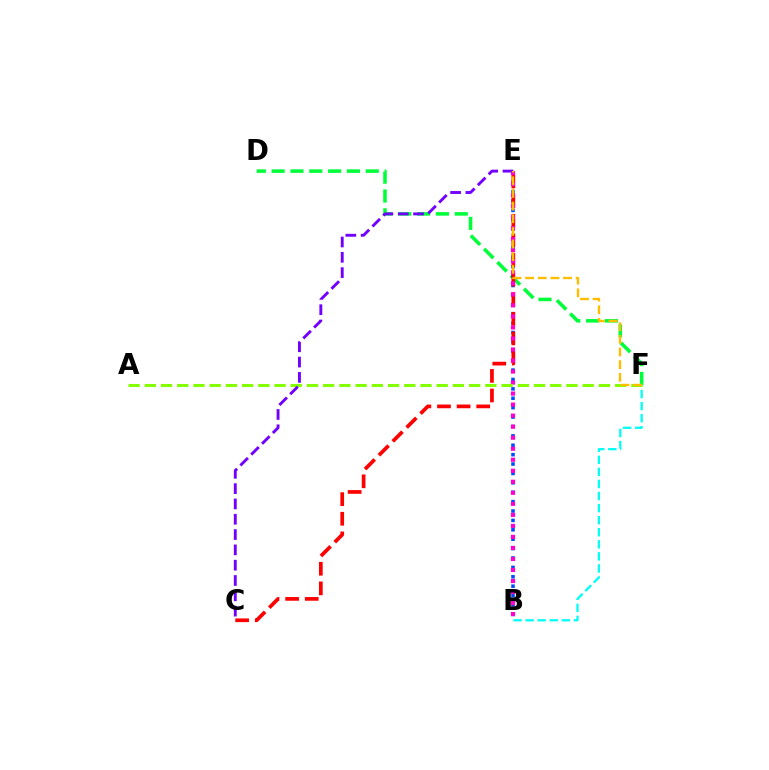{('D', 'F'): [{'color': '#00ff39', 'line_style': 'dashed', 'thickness': 2.56}], ('B', 'F'): [{'color': '#00fff6', 'line_style': 'dashed', 'thickness': 1.64}], ('B', 'E'): [{'color': '#004bff', 'line_style': 'dotted', 'thickness': 2.55}, {'color': '#ff00cf', 'line_style': 'dotted', 'thickness': 3.0}], ('C', 'E'): [{'color': '#ff0000', 'line_style': 'dashed', 'thickness': 2.66}, {'color': '#7200ff', 'line_style': 'dashed', 'thickness': 2.08}], ('A', 'F'): [{'color': '#84ff00', 'line_style': 'dashed', 'thickness': 2.2}], ('E', 'F'): [{'color': '#ffbd00', 'line_style': 'dashed', 'thickness': 1.72}]}